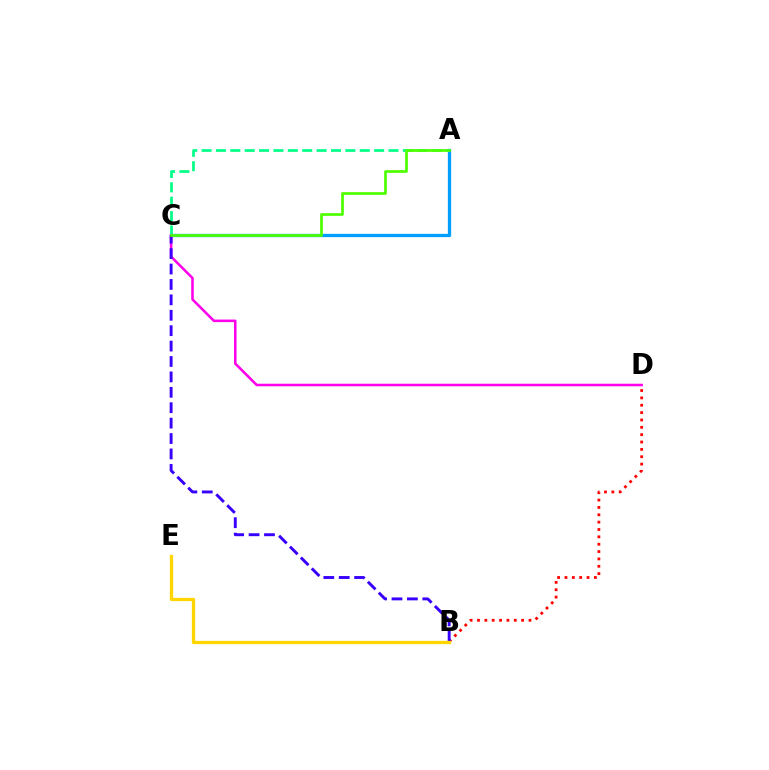{('A', 'C'): [{'color': '#009eff', 'line_style': 'solid', 'thickness': 2.36}, {'color': '#00ff86', 'line_style': 'dashed', 'thickness': 1.95}, {'color': '#4fff00', 'line_style': 'solid', 'thickness': 1.95}], ('B', 'D'): [{'color': '#ff0000', 'line_style': 'dotted', 'thickness': 2.0}], ('C', 'D'): [{'color': '#ff00ed', 'line_style': 'solid', 'thickness': 1.83}], ('B', 'C'): [{'color': '#3700ff', 'line_style': 'dashed', 'thickness': 2.09}], ('B', 'E'): [{'color': '#ffd500', 'line_style': 'solid', 'thickness': 2.36}]}